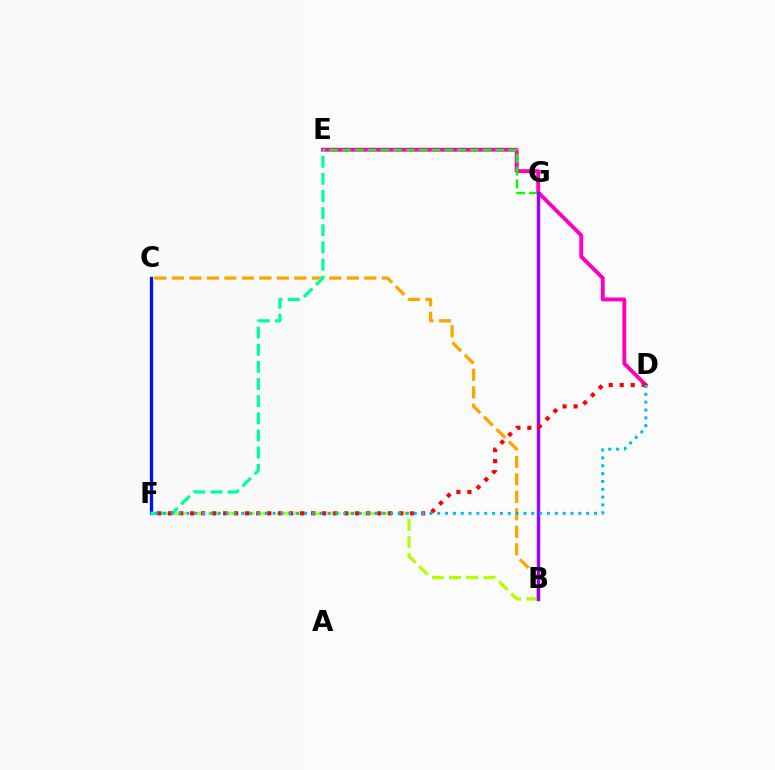{('B', 'C'): [{'color': '#ffa500', 'line_style': 'dashed', 'thickness': 2.38}], ('C', 'F'): [{'color': '#0010ff', 'line_style': 'solid', 'thickness': 2.36}], ('D', 'E'): [{'color': '#ff00bd', 'line_style': 'solid', 'thickness': 2.8}], ('E', 'G'): [{'color': '#08ff00', 'line_style': 'dashed', 'thickness': 1.74}], ('B', 'F'): [{'color': '#b3ff00', 'line_style': 'dashed', 'thickness': 2.34}], ('B', 'G'): [{'color': '#9b00ff', 'line_style': 'solid', 'thickness': 2.46}], ('E', 'F'): [{'color': '#00ff9d', 'line_style': 'dashed', 'thickness': 2.33}], ('D', 'F'): [{'color': '#ff0000', 'line_style': 'dotted', 'thickness': 2.99}, {'color': '#00b5ff', 'line_style': 'dotted', 'thickness': 2.13}]}